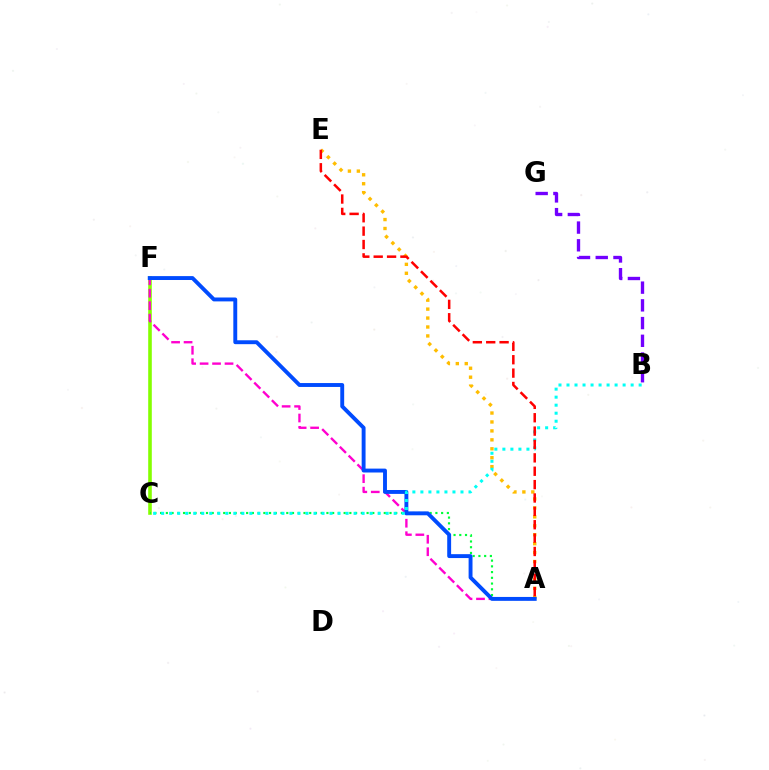{('C', 'F'): [{'color': '#84ff00', 'line_style': 'solid', 'thickness': 2.59}], ('A', 'E'): [{'color': '#ffbd00', 'line_style': 'dotted', 'thickness': 2.43}, {'color': '#ff0000', 'line_style': 'dashed', 'thickness': 1.82}], ('A', 'C'): [{'color': '#00ff39', 'line_style': 'dotted', 'thickness': 1.56}], ('A', 'F'): [{'color': '#ff00cf', 'line_style': 'dashed', 'thickness': 1.69}, {'color': '#004bff', 'line_style': 'solid', 'thickness': 2.81}], ('B', 'G'): [{'color': '#7200ff', 'line_style': 'dashed', 'thickness': 2.41}], ('B', 'C'): [{'color': '#00fff6', 'line_style': 'dotted', 'thickness': 2.18}]}